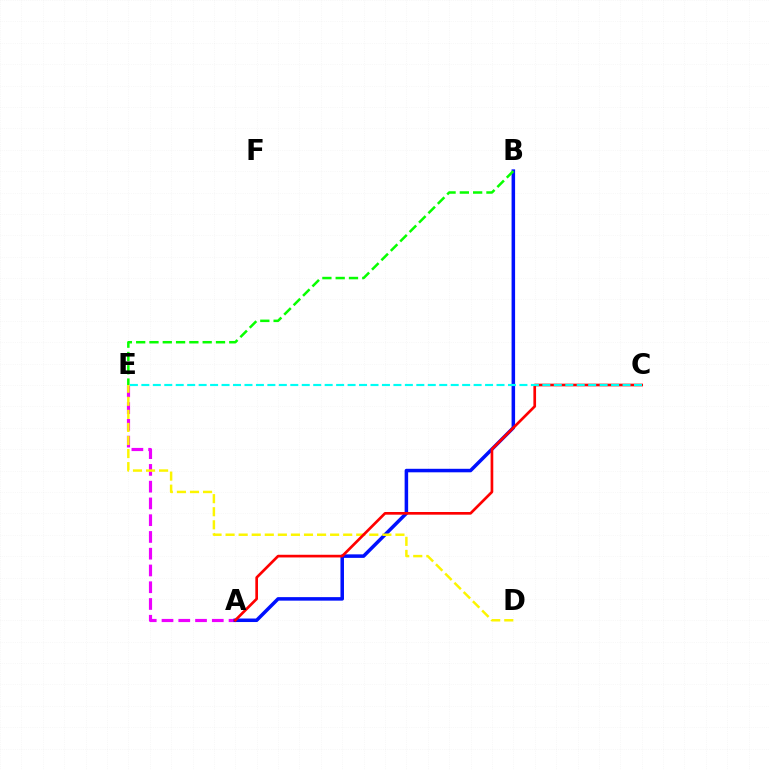{('A', 'E'): [{'color': '#ee00ff', 'line_style': 'dashed', 'thickness': 2.28}], ('A', 'B'): [{'color': '#0010ff', 'line_style': 'solid', 'thickness': 2.53}], ('D', 'E'): [{'color': '#fcf500', 'line_style': 'dashed', 'thickness': 1.77}], ('A', 'C'): [{'color': '#ff0000', 'line_style': 'solid', 'thickness': 1.93}], ('B', 'E'): [{'color': '#08ff00', 'line_style': 'dashed', 'thickness': 1.81}], ('C', 'E'): [{'color': '#00fff6', 'line_style': 'dashed', 'thickness': 1.56}]}